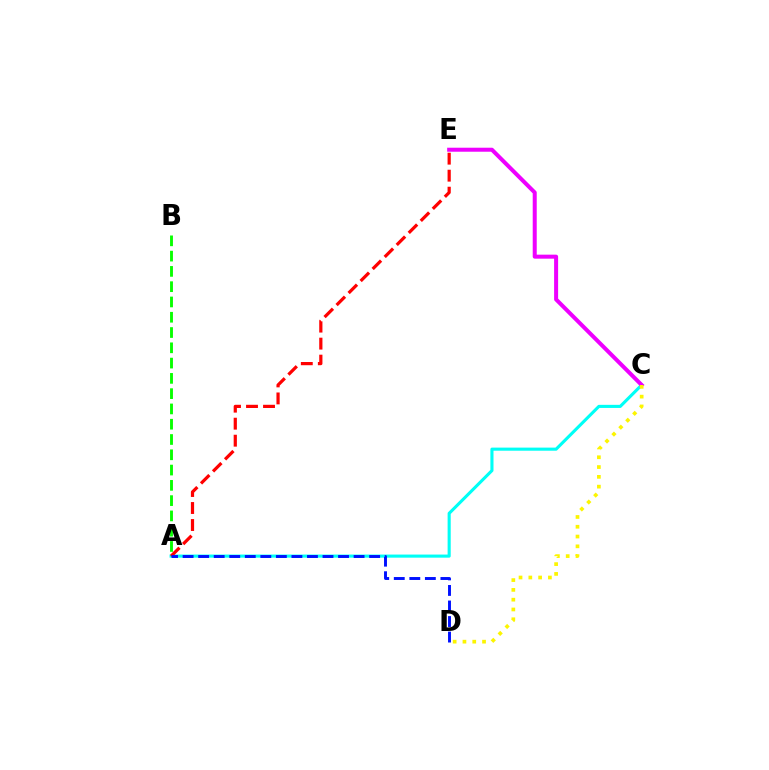{('A', 'C'): [{'color': '#00fff6', 'line_style': 'solid', 'thickness': 2.23}], ('A', 'E'): [{'color': '#ff0000', 'line_style': 'dashed', 'thickness': 2.31}], ('C', 'E'): [{'color': '#ee00ff', 'line_style': 'solid', 'thickness': 2.89}], ('C', 'D'): [{'color': '#fcf500', 'line_style': 'dotted', 'thickness': 2.66}], ('A', 'B'): [{'color': '#08ff00', 'line_style': 'dashed', 'thickness': 2.08}], ('A', 'D'): [{'color': '#0010ff', 'line_style': 'dashed', 'thickness': 2.11}]}